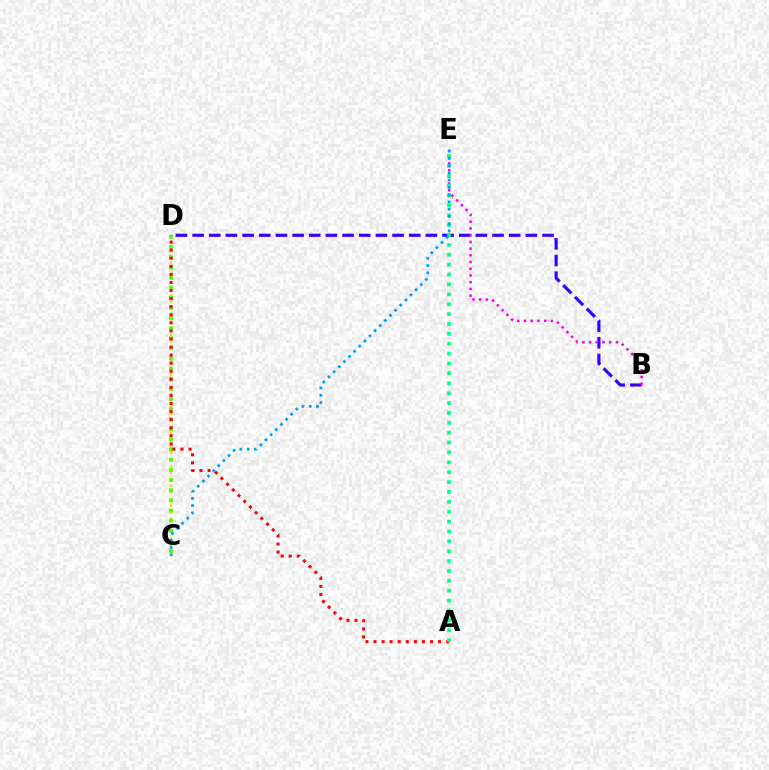{('B', 'D'): [{'color': '#3700ff', 'line_style': 'dashed', 'thickness': 2.26}], ('C', 'D'): [{'color': '#ffd500', 'line_style': 'dotted', 'thickness': 1.79}, {'color': '#4fff00', 'line_style': 'dotted', 'thickness': 2.75}], ('A', 'D'): [{'color': '#ff0000', 'line_style': 'dotted', 'thickness': 2.19}], ('B', 'E'): [{'color': '#ff00ed', 'line_style': 'dotted', 'thickness': 1.82}], ('A', 'E'): [{'color': '#00ff86', 'line_style': 'dotted', 'thickness': 2.68}], ('C', 'E'): [{'color': '#009eff', 'line_style': 'dotted', 'thickness': 1.97}]}